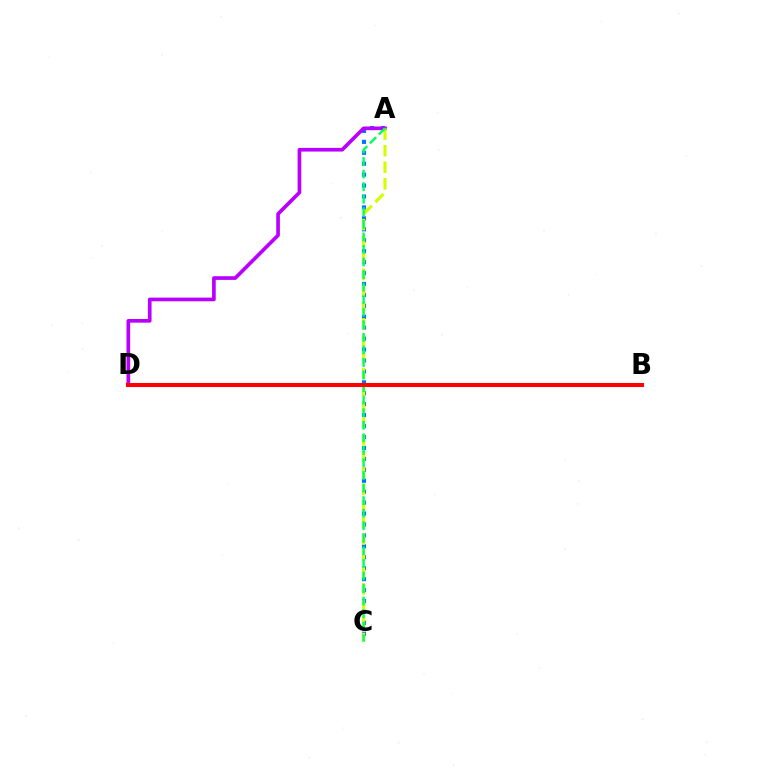{('A', 'C'): [{'color': '#0074ff', 'line_style': 'dotted', 'thickness': 2.97}, {'color': '#d1ff00', 'line_style': 'dashed', 'thickness': 2.25}, {'color': '#00ff5c', 'line_style': 'dashed', 'thickness': 1.71}], ('A', 'D'): [{'color': '#b900ff', 'line_style': 'solid', 'thickness': 2.65}], ('B', 'D'): [{'color': '#ff0000', 'line_style': 'solid', 'thickness': 2.91}]}